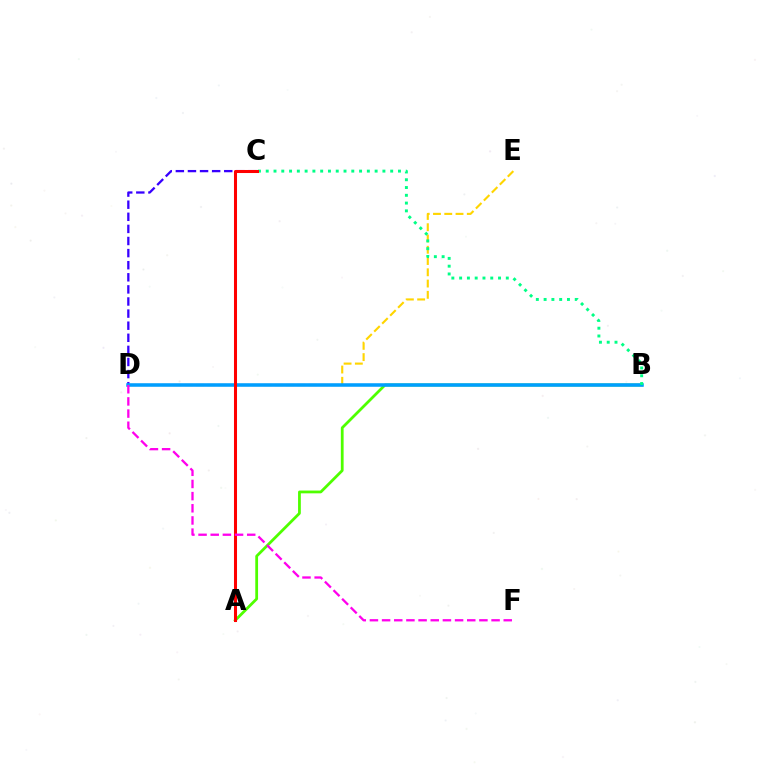{('C', 'D'): [{'color': '#3700ff', 'line_style': 'dashed', 'thickness': 1.64}], ('A', 'B'): [{'color': '#4fff00', 'line_style': 'solid', 'thickness': 2.0}], ('D', 'E'): [{'color': '#ffd500', 'line_style': 'dashed', 'thickness': 1.53}], ('B', 'D'): [{'color': '#009eff', 'line_style': 'solid', 'thickness': 2.55}], ('B', 'C'): [{'color': '#00ff86', 'line_style': 'dotted', 'thickness': 2.11}], ('A', 'C'): [{'color': '#ff0000', 'line_style': 'solid', 'thickness': 2.19}], ('D', 'F'): [{'color': '#ff00ed', 'line_style': 'dashed', 'thickness': 1.65}]}